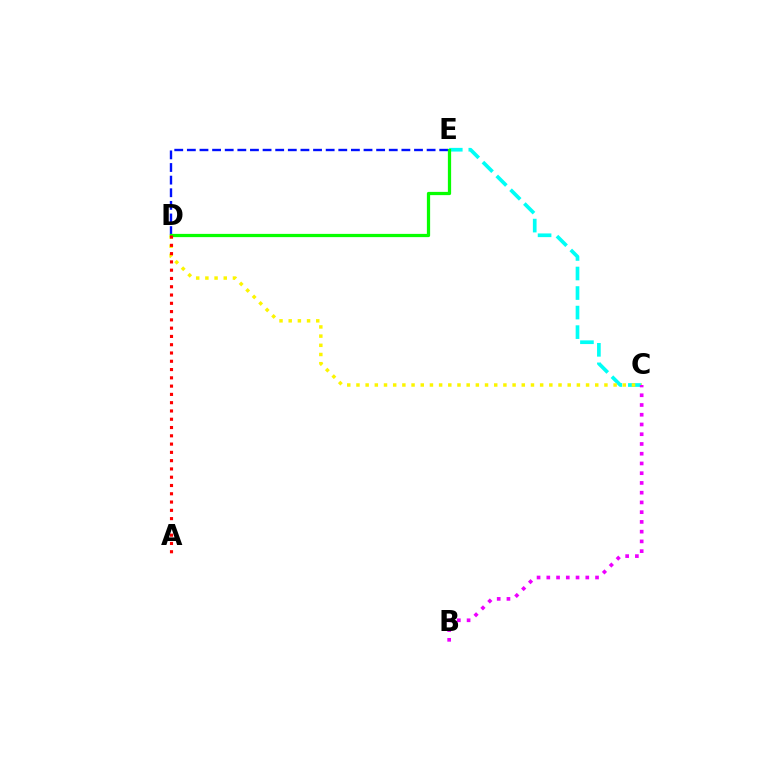{('C', 'E'): [{'color': '#00fff6', 'line_style': 'dashed', 'thickness': 2.65}], ('D', 'E'): [{'color': '#0010ff', 'line_style': 'dashed', 'thickness': 1.71}, {'color': '#08ff00', 'line_style': 'solid', 'thickness': 2.33}], ('C', 'D'): [{'color': '#fcf500', 'line_style': 'dotted', 'thickness': 2.5}], ('B', 'C'): [{'color': '#ee00ff', 'line_style': 'dotted', 'thickness': 2.65}], ('A', 'D'): [{'color': '#ff0000', 'line_style': 'dotted', 'thickness': 2.25}]}